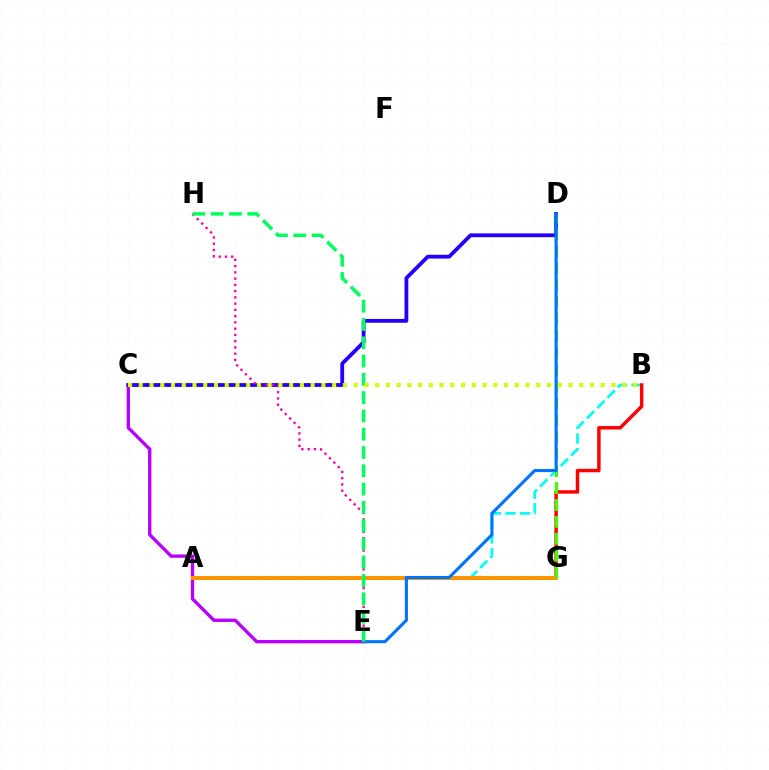{('A', 'B'): [{'color': '#00fff6', 'line_style': 'dashed', 'thickness': 1.98}], ('C', 'E'): [{'color': '#b900ff', 'line_style': 'solid', 'thickness': 2.41}], ('C', 'D'): [{'color': '#2500ff', 'line_style': 'solid', 'thickness': 2.75}], ('B', 'G'): [{'color': '#ff0000', 'line_style': 'solid', 'thickness': 2.49}], ('A', 'G'): [{'color': '#ff9400', 'line_style': 'solid', 'thickness': 2.89}], ('E', 'H'): [{'color': '#ff00ac', 'line_style': 'dotted', 'thickness': 1.7}, {'color': '#00ff5c', 'line_style': 'dashed', 'thickness': 2.48}], ('D', 'G'): [{'color': '#3dff00', 'line_style': 'dashed', 'thickness': 2.3}], ('D', 'E'): [{'color': '#0074ff', 'line_style': 'solid', 'thickness': 2.24}], ('B', 'C'): [{'color': '#d1ff00', 'line_style': 'dotted', 'thickness': 2.92}]}